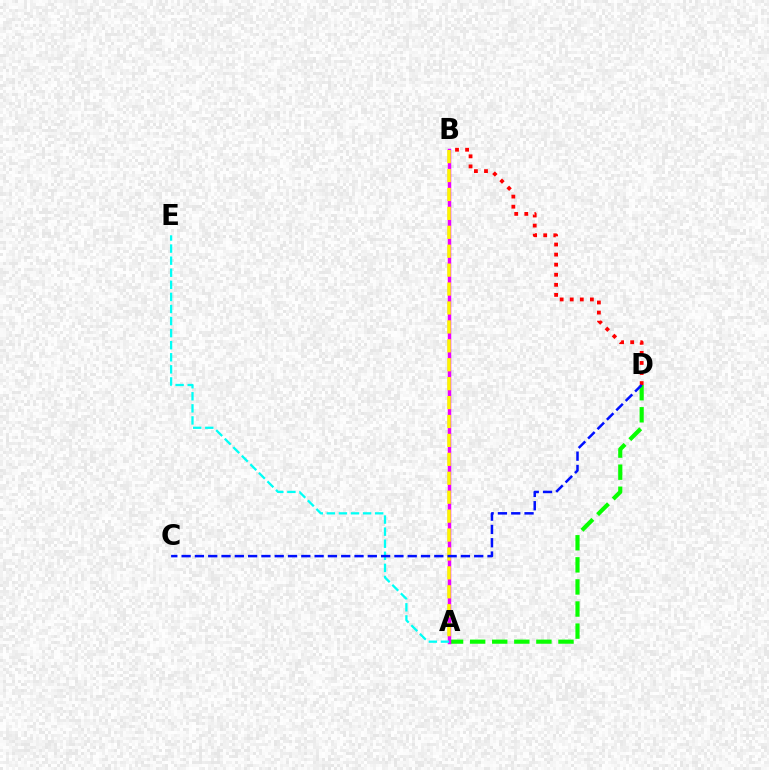{('A', 'D'): [{'color': '#08ff00', 'line_style': 'dashed', 'thickness': 3.0}], ('A', 'B'): [{'color': '#ee00ff', 'line_style': 'solid', 'thickness': 2.5}, {'color': '#fcf500', 'line_style': 'dashed', 'thickness': 2.57}], ('A', 'E'): [{'color': '#00fff6', 'line_style': 'dashed', 'thickness': 1.64}], ('B', 'D'): [{'color': '#ff0000', 'line_style': 'dotted', 'thickness': 2.74}], ('C', 'D'): [{'color': '#0010ff', 'line_style': 'dashed', 'thickness': 1.81}]}